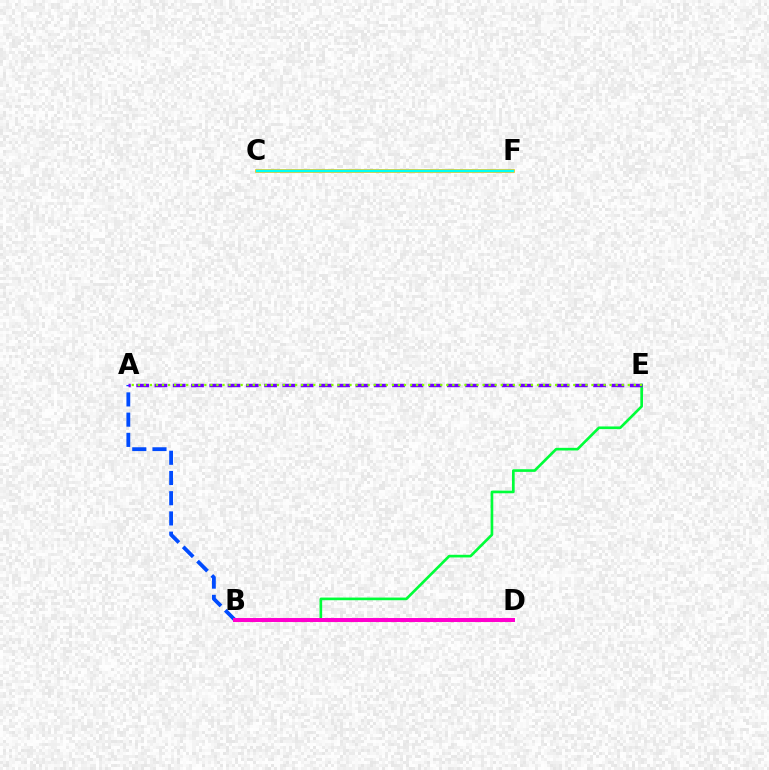{('B', 'E'): [{'color': '#00ff39', 'line_style': 'solid', 'thickness': 1.92}], ('A', 'B'): [{'color': '#004bff', 'line_style': 'dashed', 'thickness': 2.75}], ('B', 'D'): [{'color': '#ff0000', 'line_style': 'dotted', 'thickness': 2.25}, {'color': '#ff00cf', 'line_style': 'solid', 'thickness': 2.87}], ('A', 'E'): [{'color': '#7200ff', 'line_style': 'dashed', 'thickness': 2.48}, {'color': '#84ff00', 'line_style': 'dotted', 'thickness': 1.64}], ('C', 'F'): [{'color': '#ffbd00', 'line_style': 'solid', 'thickness': 2.61}, {'color': '#00fff6', 'line_style': 'solid', 'thickness': 1.78}]}